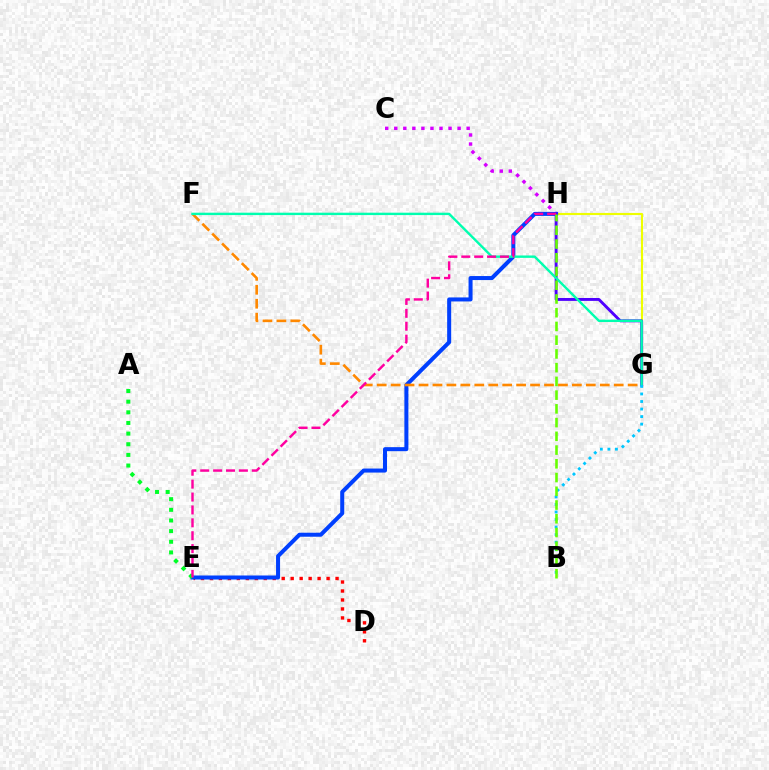{('G', 'H'): [{'color': '#eeff00', 'line_style': 'solid', 'thickness': 1.54}, {'color': '#4f00ff', 'line_style': 'solid', 'thickness': 2.09}], ('C', 'H'): [{'color': '#d600ff', 'line_style': 'dotted', 'thickness': 2.46}], ('D', 'E'): [{'color': '#ff0000', 'line_style': 'dotted', 'thickness': 2.44}], ('E', 'H'): [{'color': '#003fff', 'line_style': 'solid', 'thickness': 2.89}, {'color': '#ff00a0', 'line_style': 'dashed', 'thickness': 1.75}], ('A', 'E'): [{'color': '#00ff27', 'line_style': 'dotted', 'thickness': 2.89}], ('F', 'G'): [{'color': '#ff8800', 'line_style': 'dashed', 'thickness': 1.89}, {'color': '#00ffaf', 'line_style': 'solid', 'thickness': 1.73}], ('B', 'G'): [{'color': '#00c7ff', 'line_style': 'dotted', 'thickness': 2.05}], ('B', 'H'): [{'color': '#66ff00', 'line_style': 'dashed', 'thickness': 1.87}]}